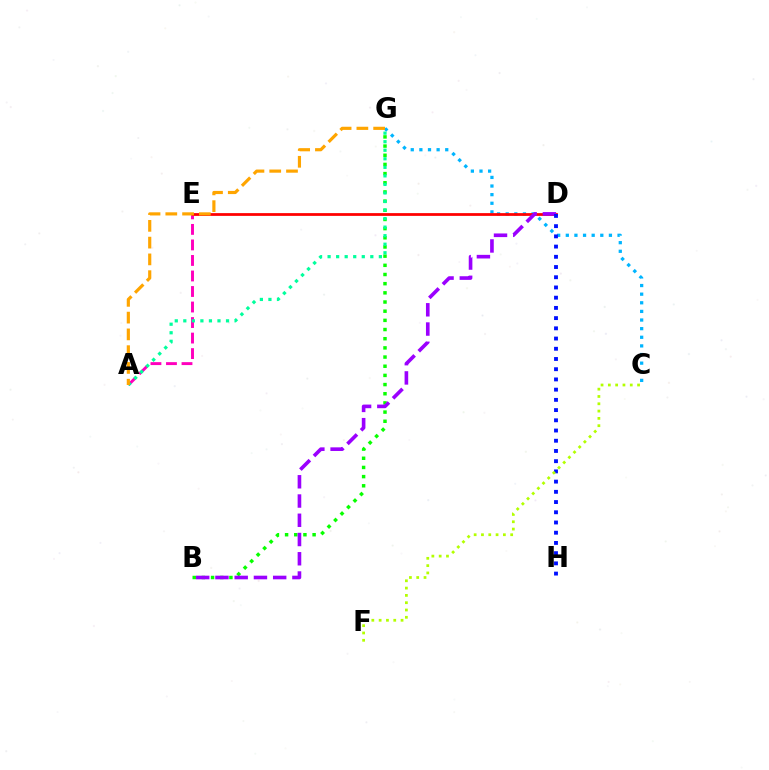{('A', 'E'): [{'color': '#ff00bd', 'line_style': 'dashed', 'thickness': 2.11}], ('B', 'G'): [{'color': '#08ff00', 'line_style': 'dotted', 'thickness': 2.49}], ('C', 'G'): [{'color': '#00b5ff', 'line_style': 'dotted', 'thickness': 2.34}], ('D', 'E'): [{'color': '#ff0000', 'line_style': 'solid', 'thickness': 1.99}], ('B', 'D'): [{'color': '#9b00ff', 'line_style': 'dashed', 'thickness': 2.61}], ('D', 'H'): [{'color': '#0010ff', 'line_style': 'dotted', 'thickness': 2.78}], ('A', 'G'): [{'color': '#00ff9d', 'line_style': 'dotted', 'thickness': 2.32}, {'color': '#ffa500', 'line_style': 'dashed', 'thickness': 2.28}], ('C', 'F'): [{'color': '#b3ff00', 'line_style': 'dotted', 'thickness': 1.99}]}